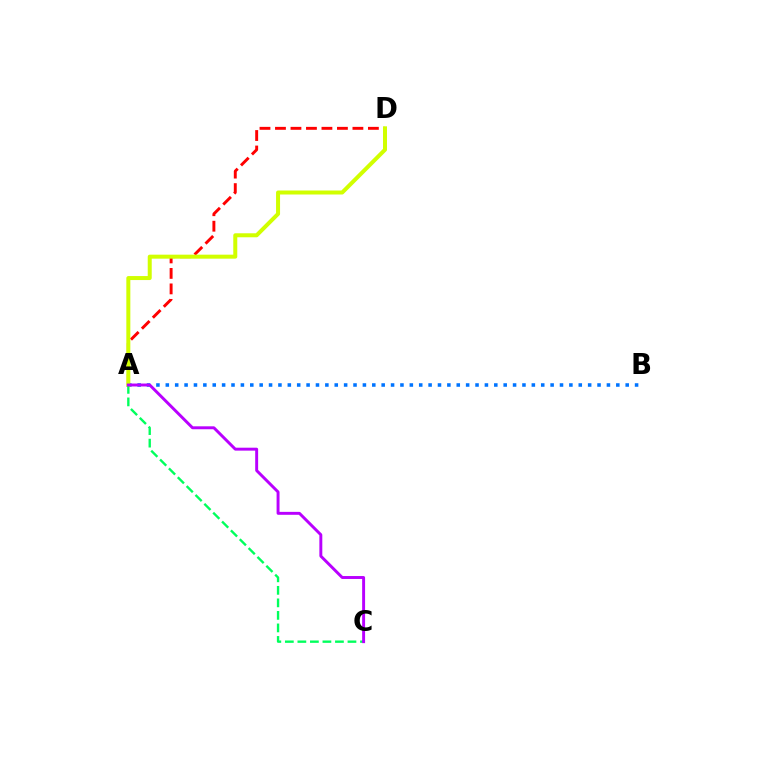{('A', 'B'): [{'color': '#0074ff', 'line_style': 'dotted', 'thickness': 2.55}], ('A', 'D'): [{'color': '#ff0000', 'line_style': 'dashed', 'thickness': 2.1}, {'color': '#d1ff00', 'line_style': 'solid', 'thickness': 2.88}], ('A', 'C'): [{'color': '#00ff5c', 'line_style': 'dashed', 'thickness': 1.7}, {'color': '#b900ff', 'line_style': 'solid', 'thickness': 2.11}]}